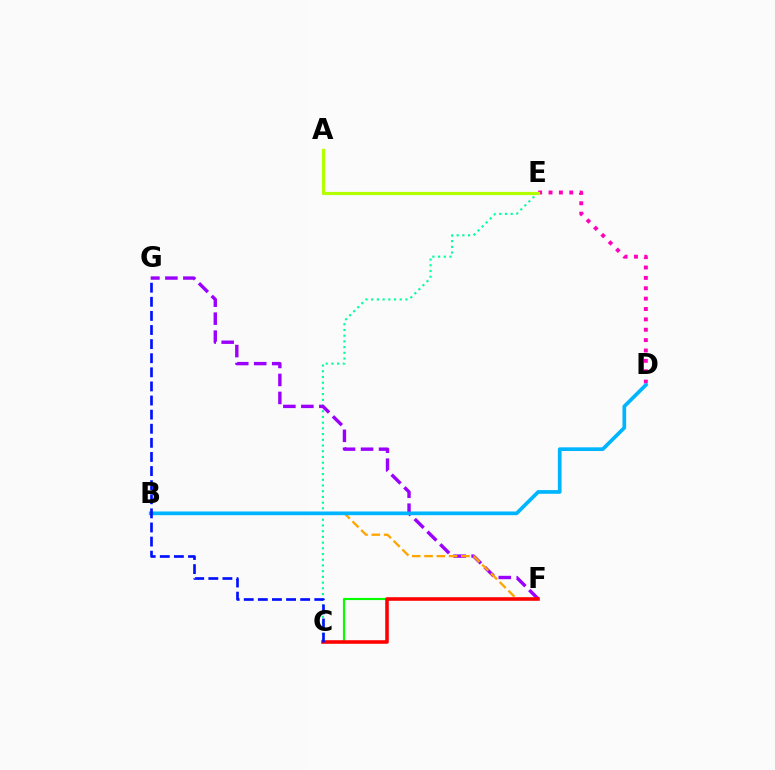{('C', 'E'): [{'color': '#00ff9d', 'line_style': 'dotted', 'thickness': 1.55}], ('C', 'F'): [{'color': '#08ff00', 'line_style': 'solid', 'thickness': 1.55}, {'color': '#ff0000', 'line_style': 'solid', 'thickness': 2.56}], ('F', 'G'): [{'color': '#9b00ff', 'line_style': 'dashed', 'thickness': 2.44}], ('D', 'E'): [{'color': '#ff00bd', 'line_style': 'dotted', 'thickness': 2.82}], ('B', 'F'): [{'color': '#ffa500', 'line_style': 'dashed', 'thickness': 1.67}], ('B', 'D'): [{'color': '#00b5ff', 'line_style': 'solid', 'thickness': 2.66}], ('C', 'G'): [{'color': '#0010ff', 'line_style': 'dashed', 'thickness': 1.92}], ('A', 'E'): [{'color': '#b3ff00', 'line_style': 'solid', 'thickness': 2.29}]}